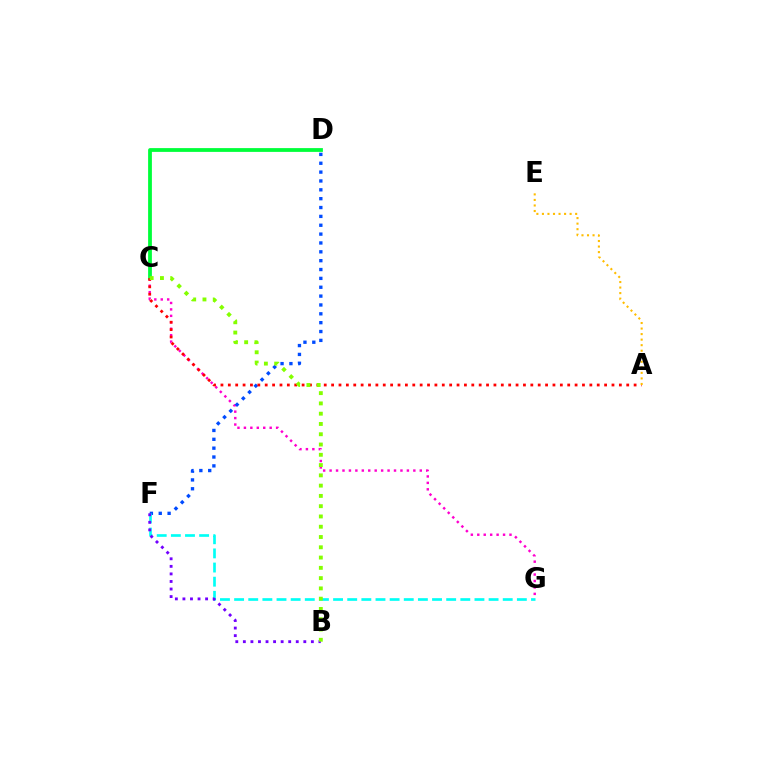{('C', 'G'): [{'color': '#ff00cf', 'line_style': 'dotted', 'thickness': 1.75}], ('C', 'D'): [{'color': '#00ff39', 'line_style': 'solid', 'thickness': 2.72}], ('D', 'F'): [{'color': '#004bff', 'line_style': 'dotted', 'thickness': 2.41}], ('F', 'G'): [{'color': '#00fff6', 'line_style': 'dashed', 'thickness': 1.92}], ('B', 'F'): [{'color': '#7200ff', 'line_style': 'dotted', 'thickness': 2.05}], ('A', 'C'): [{'color': '#ff0000', 'line_style': 'dotted', 'thickness': 2.0}], ('B', 'C'): [{'color': '#84ff00', 'line_style': 'dotted', 'thickness': 2.79}], ('A', 'E'): [{'color': '#ffbd00', 'line_style': 'dotted', 'thickness': 1.51}]}